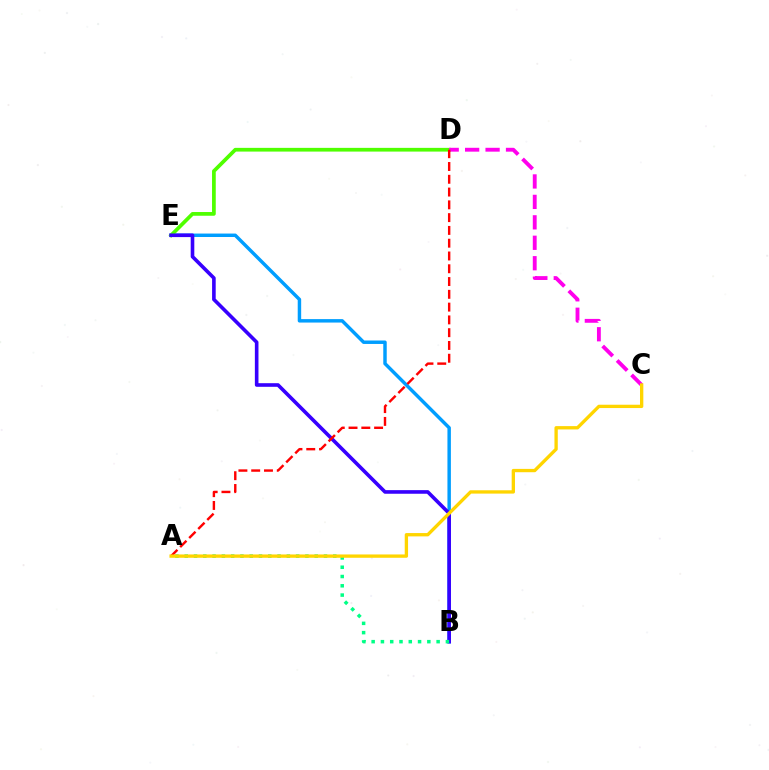{('B', 'E'): [{'color': '#009eff', 'line_style': 'solid', 'thickness': 2.49}, {'color': '#3700ff', 'line_style': 'solid', 'thickness': 2.6}], ('D', 'E'): [{'color': '#4fff00', 'line_style': 'solid', 'thickness': 2.68}], ('C', 'D'): [{'color': '#ff00ed', 'line_style': 'dashed', 'thickness': 2.78}], ('A', 'B'): [{'color': '#00ff86', 'line_style': 'dotted', 'thickness': 2.52}], ('A', 'D'): [{'color': '#ff0000', 'line_style': 'dashed', 'thickness': 1.74}], ('A', 'C'): [{'color': '#ffd500', 'line_style': 'solid', 'thickness': 2.39}]}